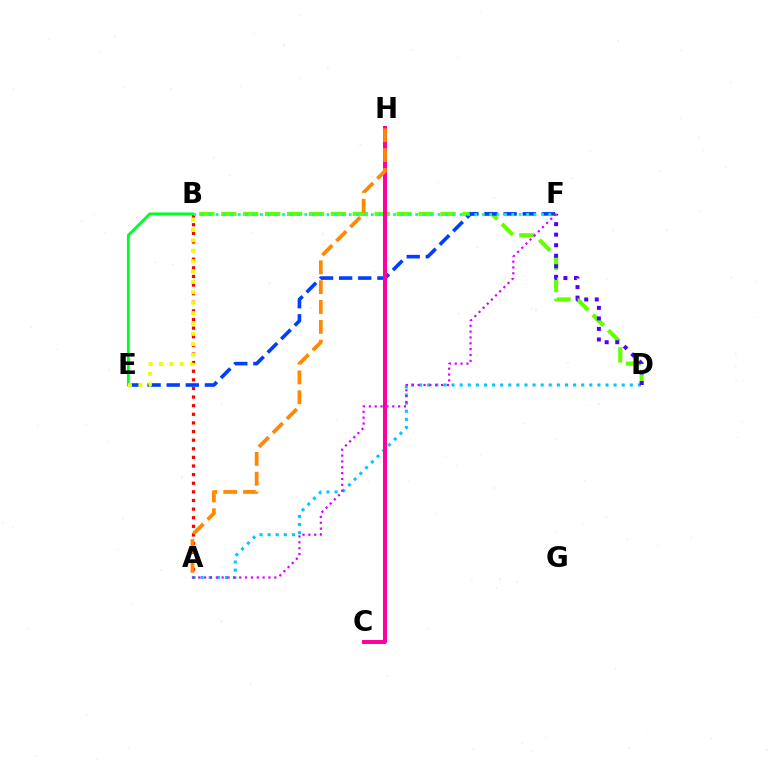{('A', 'B'): [{'color': '#ff0000', 'line_style': 'dotted', 'thickness': 2.34}], ('B', 'E'): [{'color': '#00ff27', 'line_style': 'solid', 'thickness': 2.07}, {'color': '#eeff00', 'line_style': 'dotted', 'thickness': 2.82}], ('B', 'D'): [{'color': '#66ff00', 'line_style': 'dashed', 'thickness': 2.98}], ('A', 'D'): [{'color': '#00c7ff', 'line_style': 'dotted', 'thickness': 2.2}], ('E', 'F'): [{'color': '#003fff', 'line_style': 'dashed', 'thickness': 2.6}], ('D', 'F'): [{'color': '#4f00ff', 'line_style': 'dotted', 'thickness': 2.86}], ('B', 'F'): [{'color': '#00ffaf', 'line_style': 'dotted', 'thickness': 2.01}], ('C', 'H'): [{'color': '#ff00a0', 'line_style': 'solid', 'thickness': 2.87}], ('A', 'F'): [{'color': '#d600ff', 'line_style': 'dotted', 'thickness': 1.59}], ('A', 'H'): [{'color': '#ff8800', 'line_style': 'dashed', 'thickness': 2.69}]}